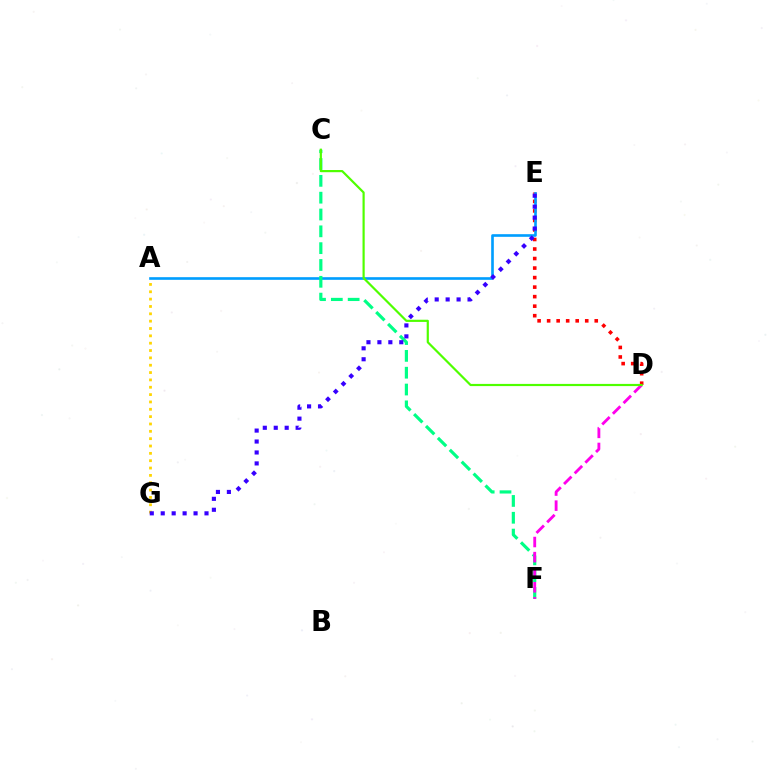{('D', 'E'): [{'color': '#ff0000', 'line_style': 'dotted', 'thickness': 2.59}], ('A', 'E'): [{'color': '#009eff', 'line_style': 'solid', 'thickness': 1.9}], ('C', 'F'): [{'color': '#00ff86', 'line_style': 'dashed', 'thickness': 2.29}], ('D', 'F'): [{'color': '#ff00ed', 'line_style': 'dashed', 'thickness': 2.05}], ('C', 'D'): [{'color': '#4fff00', 'line_style': 'solid', 'thickness': 1.58}], ('A', 'G'): [{'color': '#ffd500', 'line_style': 'dotted', 'thickness': 2.0}], ('E', 'G'): [{'color': '#3700ff', 'line_style': 'dotted', 'thickness': 2.97}]}